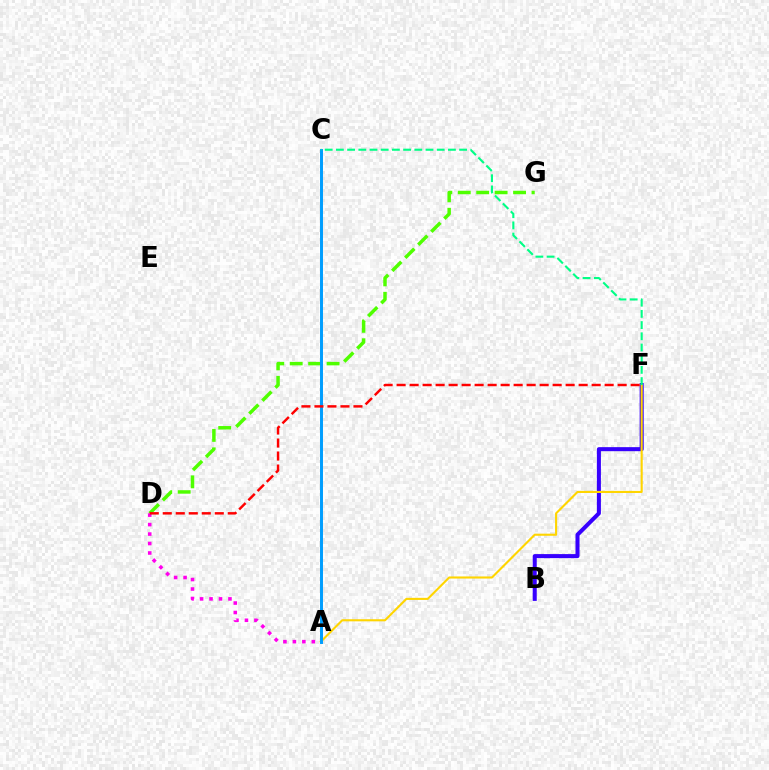{('B', 'F'): [{'color': '#3700ff', 'line_style': 'solid', 'thickness': 2.91}], ('D', 'G'): [{'color': '#4fff00', 'line_style': 'dashed', 'thickness': 2.5}], ('A', 'D'): [{'color': '#ff00ed', 'line_style': 'dotted', 'thickness': 2.57}], ('A', 'F'): [{'color': '#ffd500', 'line_style': 'solid', 'thickness': 1.52}], ('A', 'C'): [{'color': '#009eff', 'line_style': 'solid', 'thickness': 2.13}], ('D', 'F'): [{'color': '#ff0000', 'line_style': 'dashed', 'thickness': 1.77}], ('C', 'F'): [{'color': '#00ff86', 'line_style': 'dashed', 'thickness': 1.52}]}